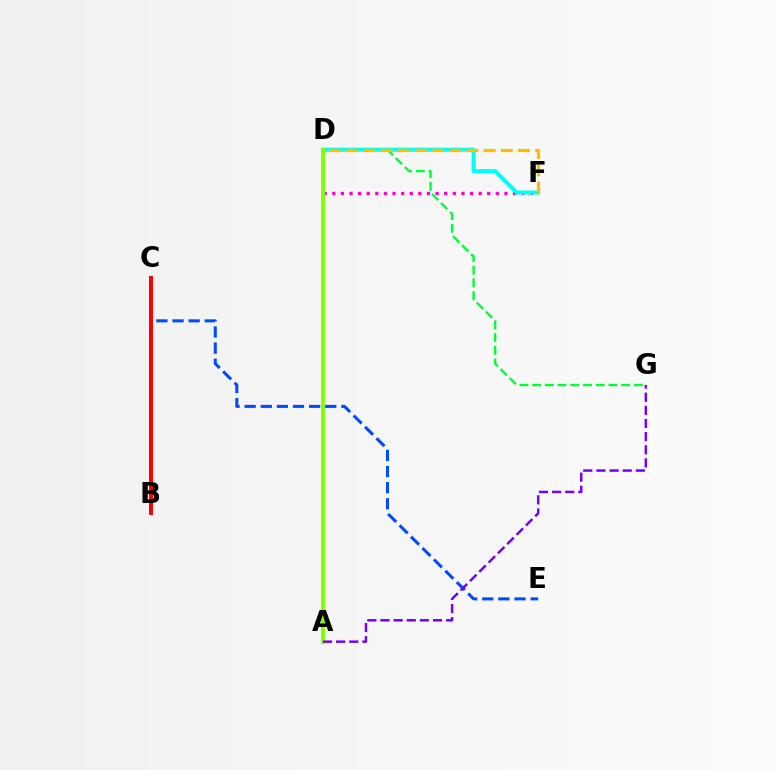{('D', 'F'): [{'color': '#ff00cf', 'line_style': 'dotted', 'thickness': 2.34}, {'color': '#00fff6', 'line_style': 'solid', 'thickness': 2.93}, {'color': '#ffbd00', 'line_style': 'dashed', 'thickness': 2.33}], ('C', 'E'): [{'color': '#004bff', 'line_style': 'dashed', 'thickness': 2.19}], ('D', 'G'): [{'color': '#00ff39', 'line_style': 'dashed', 'thickness': 1.73}], ('B', 'C'): [{'color': '#ff0000', 'line_style': 'solid', 'thickness': 2.86}], ('A', 'D'): [{'color': '#84ff00', 'line_style': 'solid', 'thickness': 2.84}], ('A', 'G'): [{'color': '#7200ff', 'line_style': 'dashed', 'thickness': 1.79}]}